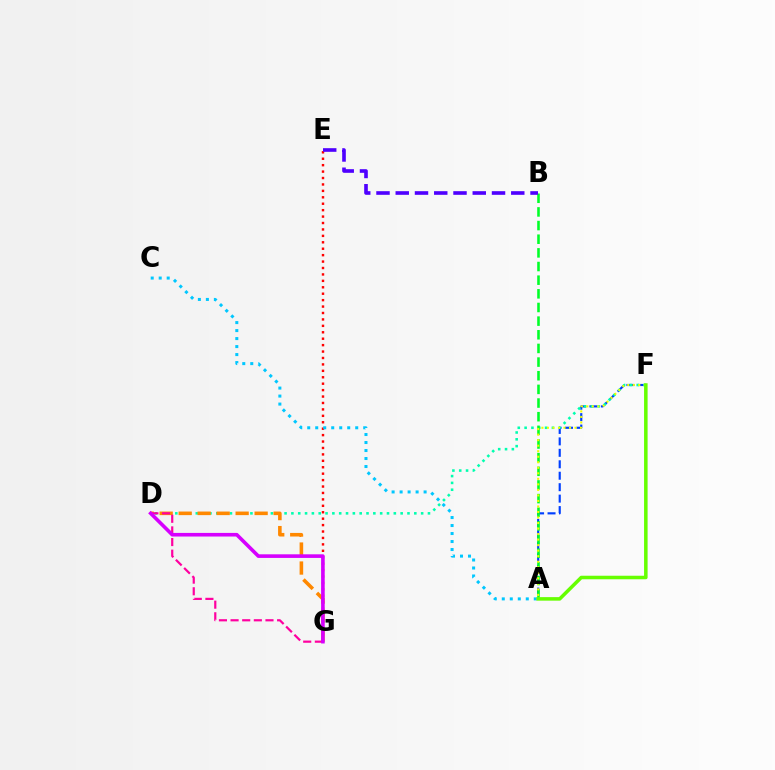{('A', 'F'): [{'color': '#003fff', 'line_style': 'dashed', 'thickness': 1.56}, {'color': '#eeff00', 'line_style': 'dotted', 'thickness': 1.5}, {'color': '#66ff00', 'line_style': 'solid', 'thickness': 2.54}], ('D', 'F'): [{'color': '#00ffaf', 'line_style': 'dotted', 'thickness': 1.86}], ('E', 'G'): [{'color': '#ff0000', 'line_style': 'dotted', 'thickness': 1.75}], ('A', 'B'): [{'color': '#00ff27', 'line_style': 'dashed', 'thickness': 1.85}], ('A', 'C'): [{'color': '#00c7ff', 'line_style': 'dotted', 'thickness': 2.17}], ('D', 'G'): [{'color': '#ff8800', 'line_style': 'dashed', 'thickness': 2.58}, {'color': '#ff00a0', 'line_style': 'dashed', 'thickness': 1.58}, {'color': '#d600ff', 'line_style': 'solid', 'thickness': 2.6}], ('B', 'E'): [{'color': '#4f00ff', 'line_style': 'dashed', 'thickness': 2.62}]}